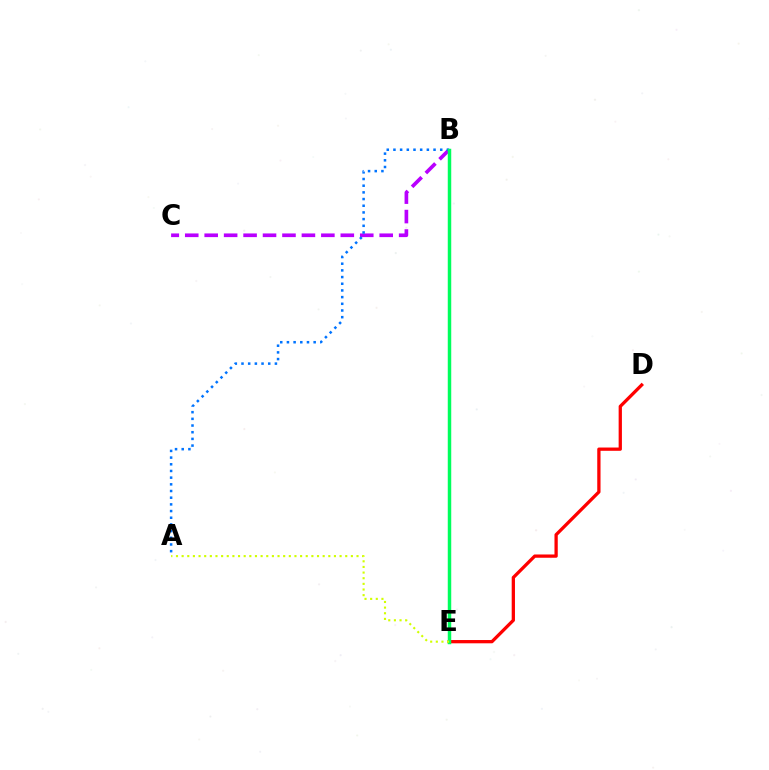{('B', 'C'): [{'color': '#b900ff', 'line_style': 'dashed', 'thickness': 2.64}], ('A', 'B'): [{'color': '#0074ff', 'line_style': 'dotted', 'thickness': 1.82}], ('D', 'E'): [{'color': '#ff0000', 'line_style': 'solid', 'thickness': 2.36}], ('B', 'E'): [{'color': '#00ff5c', 'line_style': 'solid', 'thickness': 2.5}], ('A', 'E'): [{'color': '#d1ff00', 'line_style': 'dotted', 'thickness': 1.53}]}